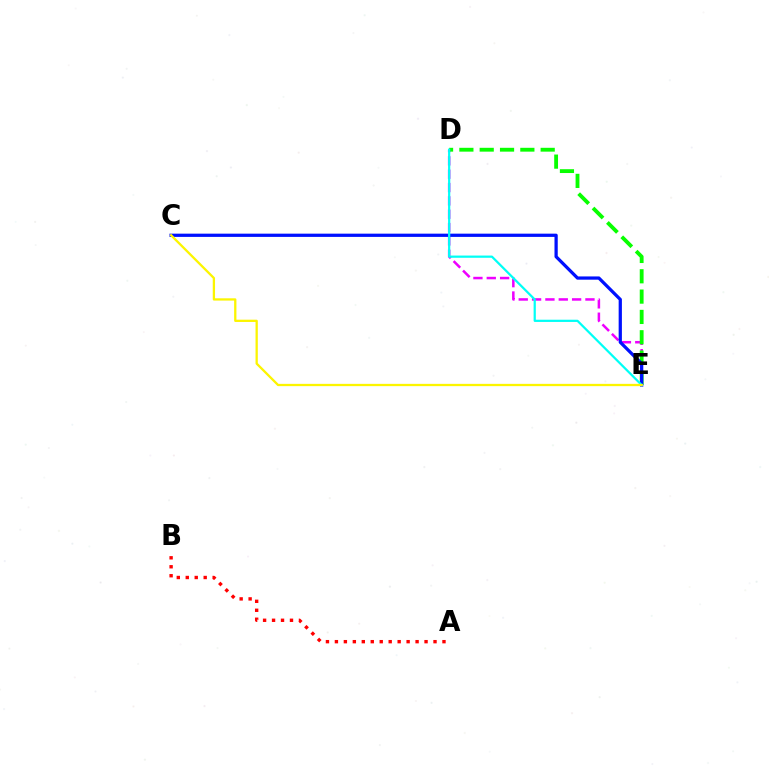{('D', 'E'): [{'color': '#ee00ff', 'line_style': 'dashed', 'thickness': 1.81}, {'color': '#08ff00', 'line_style': 'dashed', 'thickness': 2.76}, {'color': '#00fff6', 'line_style': 'solid', 'thickness': 1.6}], ('C', 'E'): [{'color': '#0010ff', 'line_style': 'solid', 'thickness': 2.34}, {'color': '#fcf500', 'line_style': 'solid', 'thickness': 1.64}], ('A', 'B'): [{'color': '#ff0000', 'line_style': 'dotted', 'thickness': 2.44}]}